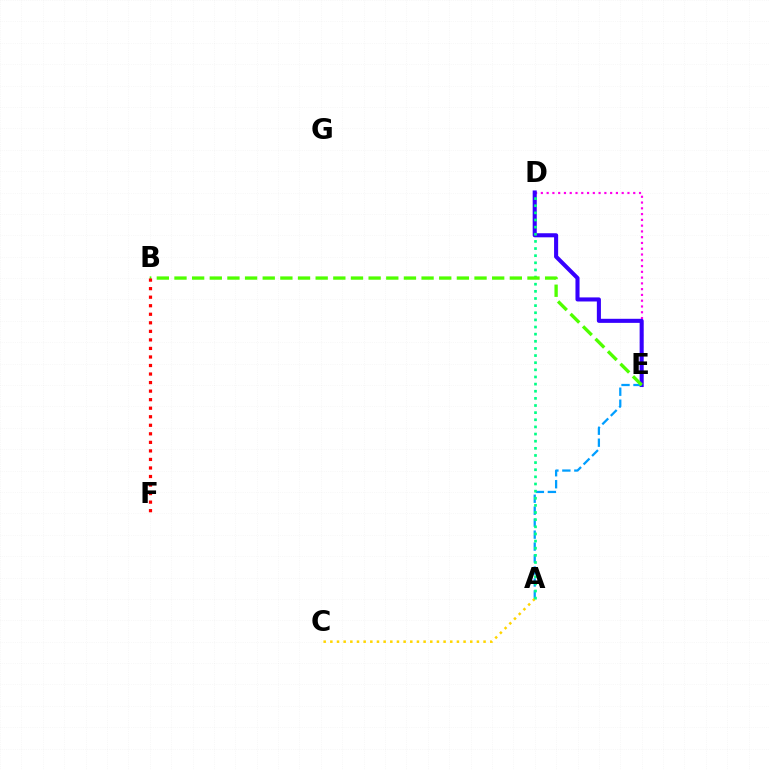{('D', 'E'): [{'color': '#ff00ed', 'line_style': 'dotted', 'thickness': 1.57}, {'color': '#3700ff', 'line_style': 'solid', 'thickness': 2.93}], ('A', 'E'): [{'color': '#009eff', 'line_style': 'dashed', 'thickness': 1.63}], ('A', 'C'): [{'color': '#ffd500', 'line_style': 'dotted', 'thickness': 1.81}], ('A', 'D'): [{'color': '#00ff86', 'line_style': 'dotted', 'thickness': 1.94}], ('B', 'E'): [{'color': '#4fff00', 'line_style': 'dashed', 'thickness': 2.4}], ('B', 'F'): [{'color': '#ff0000', 'line_style': 'dotted', 'thickness': 2.32}]}